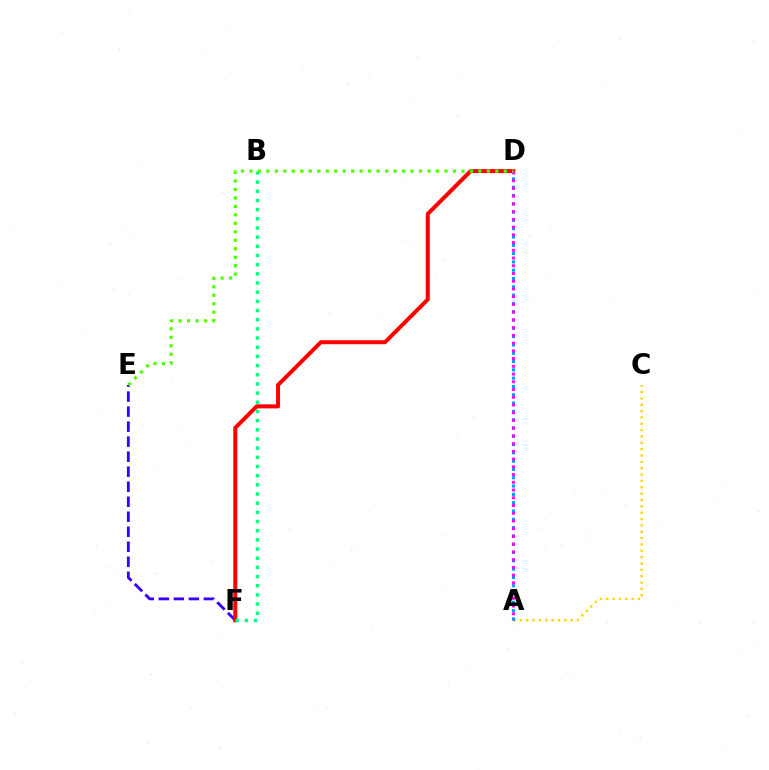{('E', 'F'): [{'color': '#3700ff', 'line_style': 'dashed', 'thickness': 2.04}], ('A', 'C'): [{'color': '#ffd500', 'line_style': 'dotted', 'thickness': 1.72}], ('D', 'F'): [{'color': '#ff0000', 'line_style': 'solid', 'thickness': 2.88}], ('A', 'D'): [{'color': '#009eff', 'line_style': 'dotted', 'thickness': 2.26}, {'color': '#ff00ed', 'line_style': 'dotted', 'thickness': 2.1}], ('B', 'F'): [{'color': '#00ff86', 'line_style': 'dotted', 'thickness': 2.49}], ('D', 'E'): [{'color': '#4fff00', 'line_style': 'dotted', 'thickness': 2.3}]}